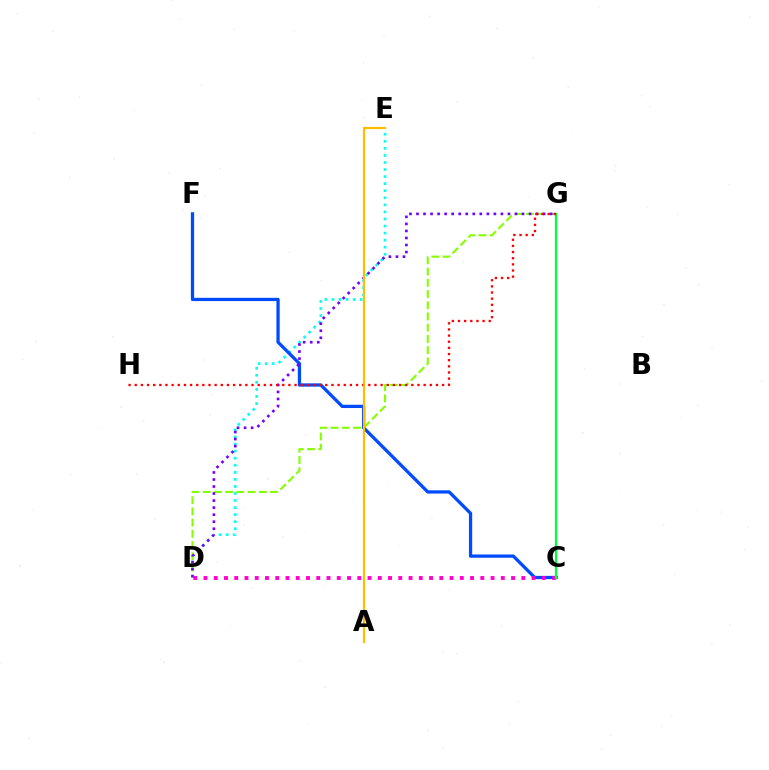{('D', 'E'): [{'color': '#00fff6', 'line_style': 'dotted', 'thickness': 1.92}], ('C', 'F'): [{'color': '#004bff', 'line_style': 'solid', 'thickness': 2.35}], ('D', 'G'): [{'color': '#84ff00', 'line_style': 'dashed', 'thickness': 1.52}, {'color': '#7200ff', 'line_style': 'dotted', 'thickness': 1.91}], ('C', 'D'): [{'color': '#ff00cf', 'line_style': 'dotted', 'thickness': 2.79}], ('C', 'G'): [{'color': '#00ff39', 'line_style': 'solid', 'thickness': 1.6}], ('G', 'H'): [{'color': '#ff0000', 'line_style': 'dotted', 'thickness': 1.67}], ('A', 'E'): [{'color': '#ffbd00', 'line_style': 'solid', 'thickness': 1.59}]}